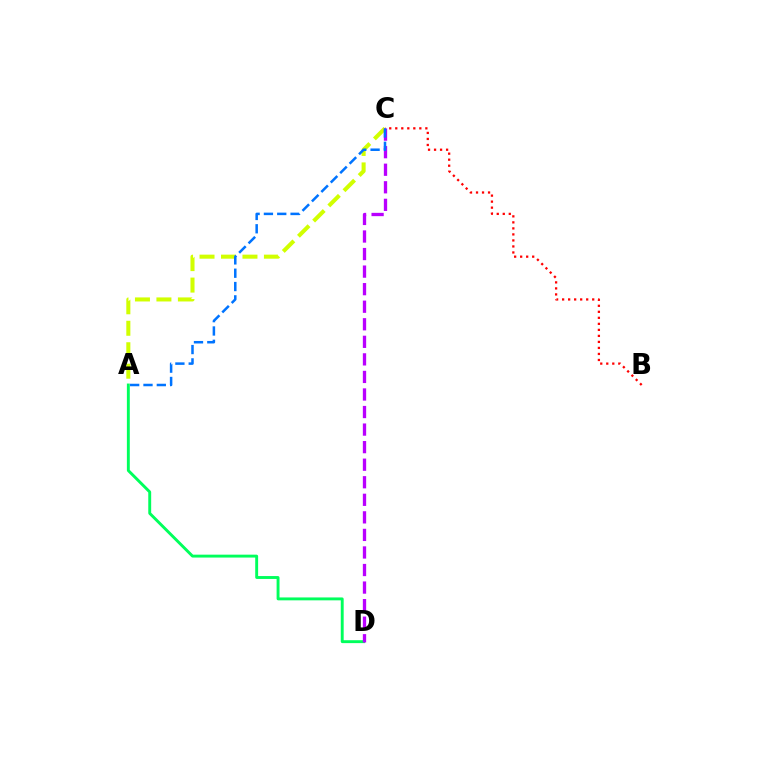{('A', 'C'): [{'color': '#d1ff00', 'line_style': 'dashed', 'thickness': 2.92}, {'color': '#0074ff', 'line_style': 'dashed', 'thickness': 1.81}], ('B', 'C'): [{'color': '#ff0000', 'line_style': 'dotted', 'thickness': 1.63}], ('A', 'D'): [{'color': '#00ff5c', 'line_style': 'solid', 'thickness': 2.09}], ('C', 'D'): [{'color': '#b900ff', 'line_style': 'dashed', 'thickness': 2.38}]}